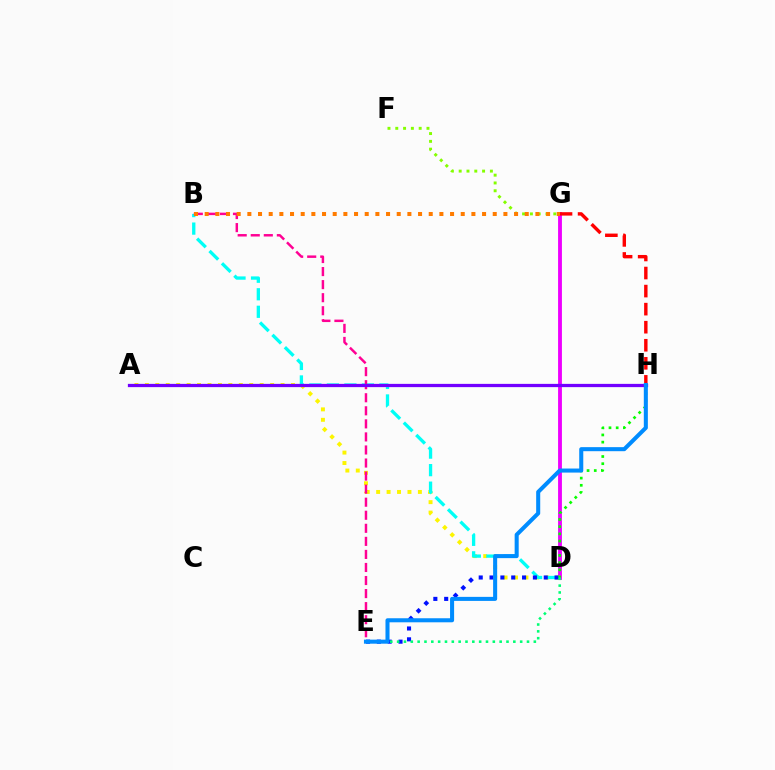{('D', 'G'): [{'color': '#ee00ff', 'line_style': 'solid', 'thickness': 2.77}], ('A', 'D'): [{'color': '#fcf500', 'line_style': 'dotted', 'thickness': 2.84}], ('B', 'D'): [{'color': '#00fff6', 'line_style': 'dashed', 'thickness': 2.38}], ('F', 'G'): [{'color': '#84ff00', 'line_style': 'dotted', 'thickness': 2.12}], ('B', 'E'): [{'color': '#ff0094', 'line_style': 'dashed', 'thickness': 1.77}], ('G', 'H'): [{'color': '#ff0000', 'line_style': 'dashed', 'thickness': 2.45}], ('D', 'E'): [{'color': '#0010ff', 'line_style': 'dotted', 'thickness': 2.94}, {'color': '#00ff74', 'line_style': 'dotted', 'thickness': 1.86}], ('D', 'H'): [{'color': '#08ff00', 'line_style': 'dotted', 'thickness': 1.95}], ('A', 'H'): [{'color': '#7200ff', 'line_style': 'solid', 'thickness': 2.35}], ('B', 'G'): [{'color': '#ff7c00', 'line_style': 'dotted', 'thickness': 2.9}], ('E', 'H'): [{'color': '#008cff', 'line_style': 'solid', 'thickness': 2.91}]}